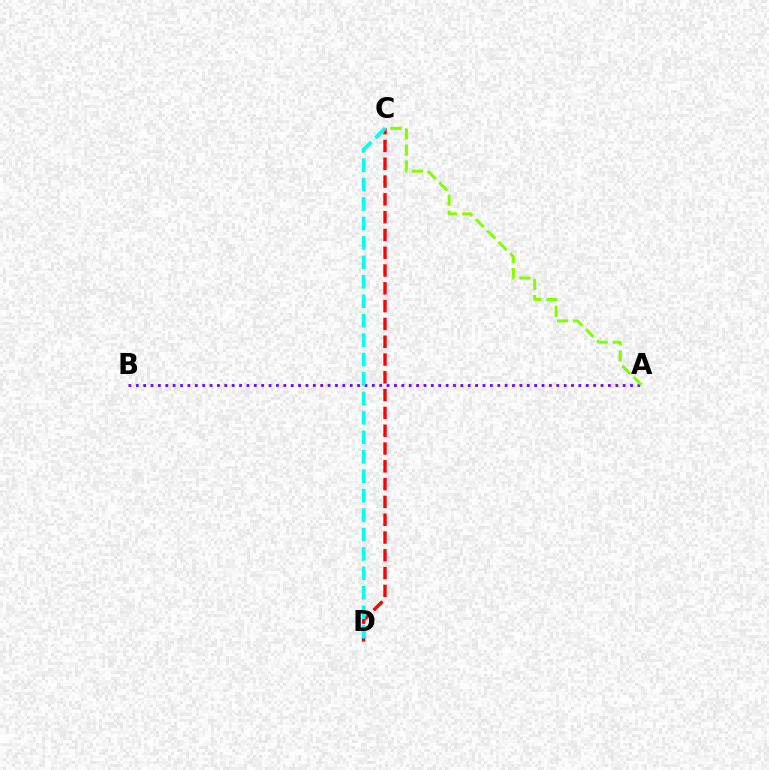{('A', 'B'): [{'color': '#7200ff', 'line_style': 'dotted', 'thickness': 2.0}], ('C', 'D'): [{'color': '#ff0000', 'line_style': 'dashed', 'thickness': 2.42}, {'color': '#00fff6', 'line_style': 'dashed', 'thickness': 2.64}], ('A', 'C'): [{'color': '#84ff00', 'line_style': 'dashed', 'thickness': 2.18}]}